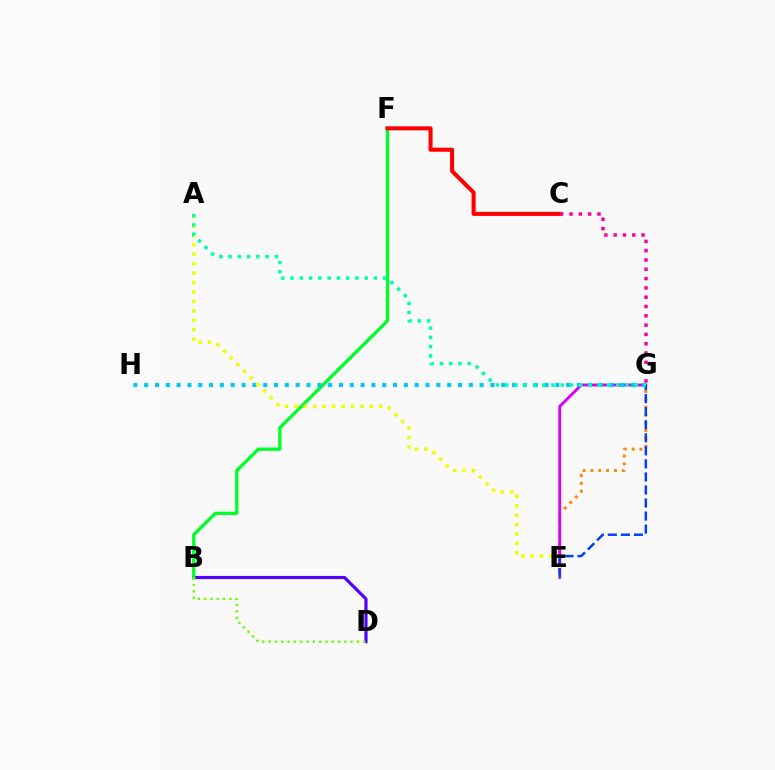{('E', 'G'): [{'color': '#ff8800', 'line_style': 'dotted', 'thickness': 2.12}, {'color': '#d600ff', 'line_style': 'solid', 'thickness': 2.07}, {'color': '#003fff', 'line_style': 'dashed', 'thickness': 1.77}], ('B', 'D'): [{'color': '#4f00ff', 'line_style': 'solid', 'thickness': 2.27}, {'color': '#66ff00', 'line_style': 'dotted', 'thickness': 1.72}], ('B', 'F'): [{'color': '#00ff27', 'line_style': 'solid', 'thickness': 2.38}], ('C', 'F'): [{'color': '#ff0000', 'line_style': 'solid', 'thickness': 2.92}], ('G', 'H'): [{'color': '#00c7ff', 'line_style': 'dotted', 'thickness': 2.94}], ('A', 'E'): [{'color': '#eeff00', 'line_style': 'dotted', 'thickness': 2.56}], ('C', 'G'): [{'color': '#ff00a0', 'line_style': 'dotted', 'thickness': 2.53}], ('A', 'G'): [{'color': '#00ffaf', 'line_style': 'dotted', 'thickness': 2.52}]}